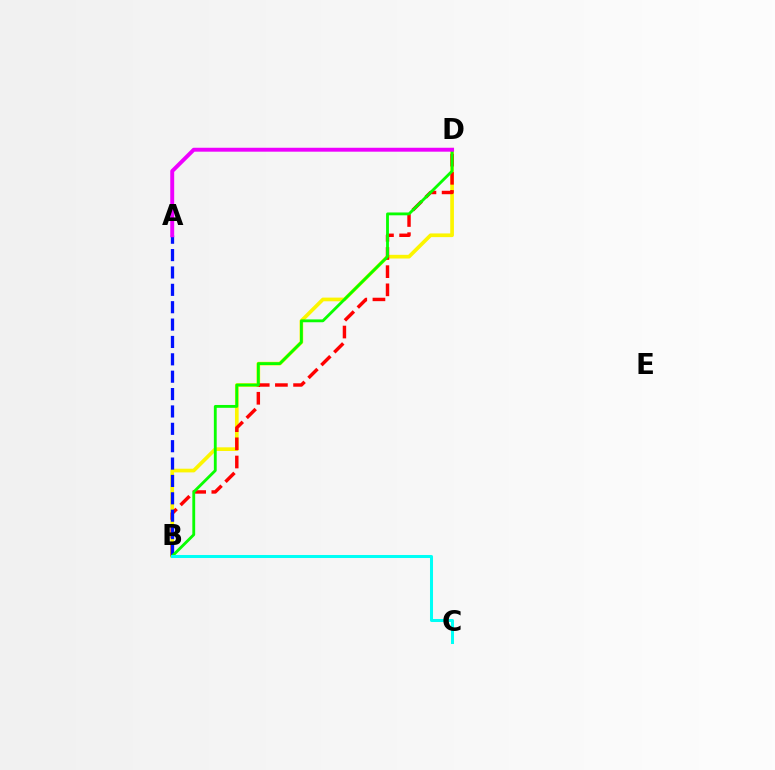{('B', 'D'): [{'color': '#fcf500', 'line_style': 'solid', 'thickness': 2.65}, {'color': '#ff0000', 'line_style': 'dashed', 'thickness': 2.47}, {'color': '#08ff00', 'line_style': 'solid', 'thickness': 2.04}], ('A', 'B'): [{'color': '#0010ff', 'line_style': 'dashed', 'thickness': 2.36}], ('A', 'D'): [{'color': '#ee00ff', 'line_style': 'solid', 'thickness': 2.82}], ('B', 'C'): [{'color': '#00fff6', 'line_style': 'solid', 'thickness': 2.18}]}